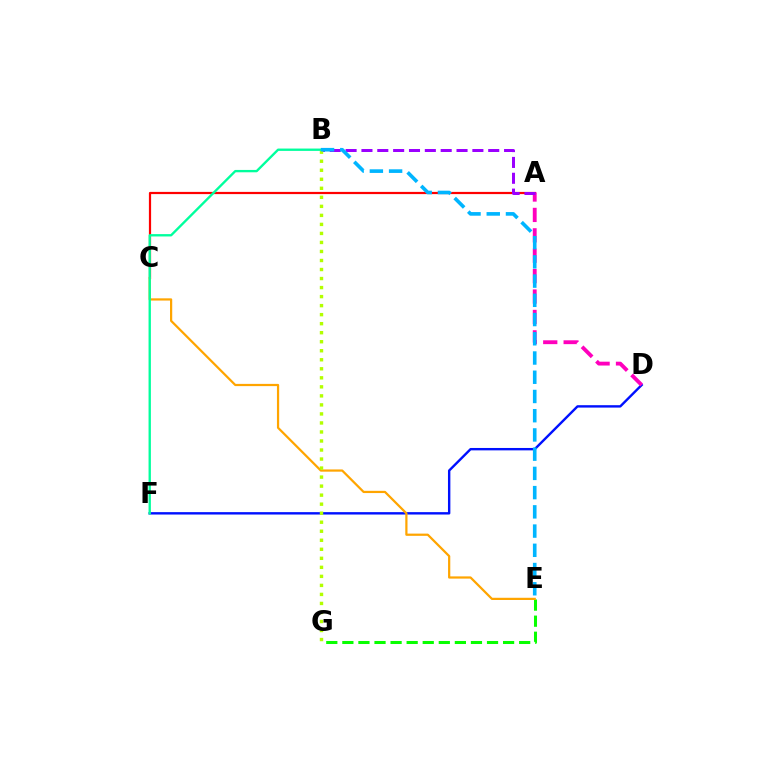{('A', 'C'): [{'color': '#ff0000', 'line_style': 'solid', 'thickness': 1.59}], ('E', 'G'): [{'color': '#08ff00', 'line_style': 'dashed', 'thickness': 2.18}], ('D', 'F'): [{'color': '#0010ff', 'line_style': 'solid', 'thickness': 1.72}], ('A', 'D'): [{'color': '#ff00bd', 'line_style': 'dashed', 'thickness': 2.77}], ('C', 'E'): [{'color': '#ffa500', 'line_style': 'solid', 'thickness': 1.6}], ('A', 'B'): [{'color': '#9b00ff', 'line_style': 'dashed', 'thickness': 2.15}], ('B', 'G'): [{'color': '#b3ff00', 'line_style': 'dotted', 'thickness': 2.45}], ('B', 'F'): [{'color': '#00ff9d', 'line_style': 'solid', 'thickness': 1.69}], ('B', 'E'): [{'color': '#00b5ff', 'line_style': 'dashed', 'thickness': 2.61}]}